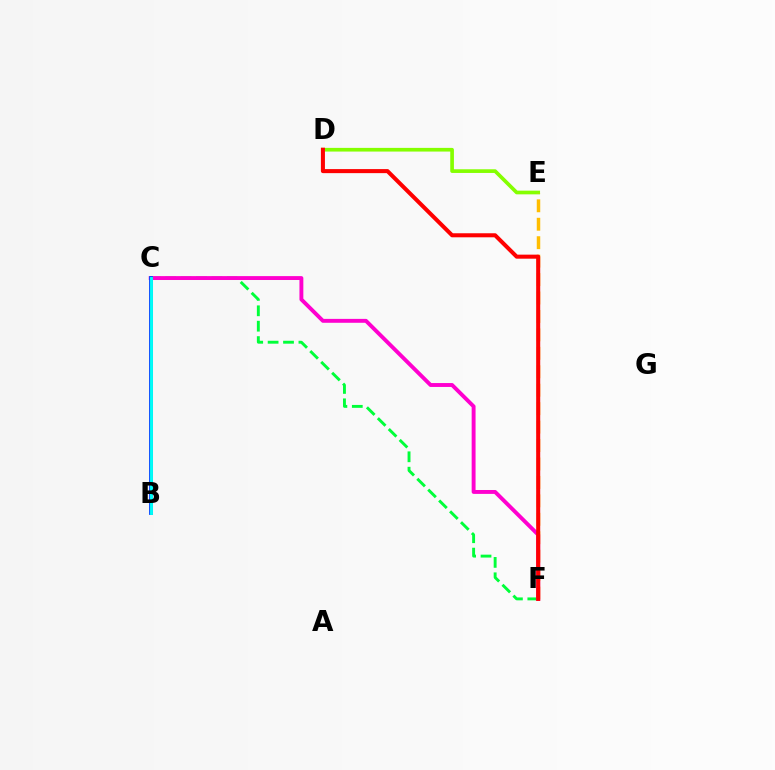{('D', 'E'): [{'color': '#84ff00', 'line_style': 'solid', 'thickness': 2.65}], ('E', 'F'): [{'color': '#ffbd00', 'line_style': 'dashed', 'thickness': 2.51}], ('B', 'C'): [{'color': '#7200ff', 'line_style': 'solid', 'thickness': 1.76}, {'color': '#004bff', 'line_style': 'solid', 'thickness': 2.73}, {'color': '#00fff6', 'line_style': 'solid', 'thickness': 2.07}], ('C', 'F'): [{'color': '#00ff39', 'line_style': 'dashed', 'thickness': 2.09}, {'color': '#ff00cf', 'line_style': 'solid', 'thickness': 2.81}], ('D', 'F'): [{'color': '#ff0000', 'line_style': 'solid', 'thickness': 2.91}]}